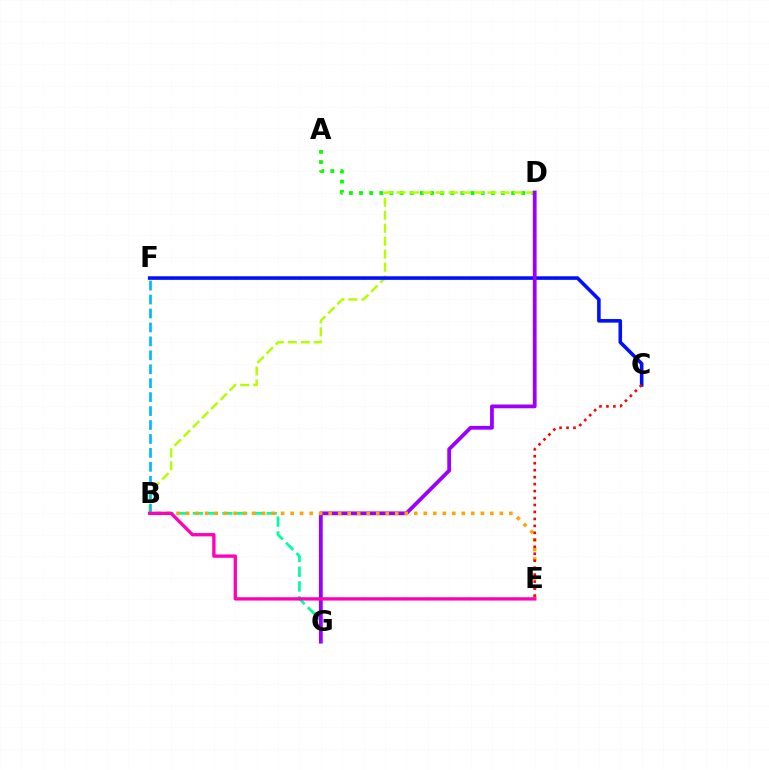{('A', 'D'): [{'color': '#08ff00', 'line_style': 'dotted', 'thickness': 2.75}], ('B', 'D'): [{'color': '#b3ff00', 'line_style': 'dashed', 'thickness': 1.76}], ('B', 'F'): [{'color': '#00b5ff', 'line_style': 'dashed', 'thickness': 1.89}], ('B', 'G'): [{'color': '#00ff9d', 'line_style': 'dashed', 'thickness': 2.0}], ('C', 'F'): [{'color': '#0010ff', 'line_style': 'solid', 'thickness': 2.58}], ('D', 'G'): [{'color': '#9b00ff', 'line_style': 'solid', 'thickness': 2.73}], ('B', 'E'): [{'color': '#ffa500', 'line_style': 'dotted', 'thickness': 2.58}, {'color': '#ff00bd', 'line_style': 'solid', 'thickness': 2.4}], ('C', 'E'): [{'color': '#ff0000', 'line_style': 'dotted', 'thickness': 1.89}]}